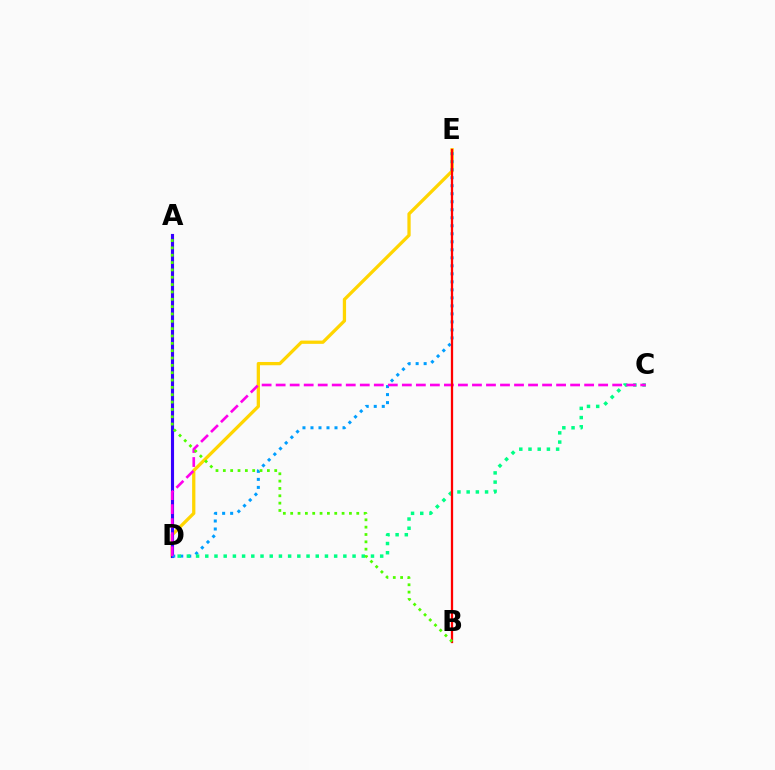{('D', 'E'): [{'color': '#ffd500', 'line_style': 'solid', 'thickness': 2.35}, {'color': '#009eff', 'line_style': 'dotted', 'thickness': 2.18}], ('A', 'D'): [{'color': '#3700ff', 'line_style': 'solid', 'thickness': 2.24}], ('C', 'D'): [{'color': '#00ff86', 'line_style': 'dotted', 'thickness': 2.5}, {'color': '#ff00ed', 'line_style': 'dashed', 'thickness': 1.9}], ('B', 'E'): [{'color': '#ff0000', 'line_style': 'solid', 'thickness': 1.64}], ('A', 'B'): [{'color': '#4fff00', 'line_style': 'dotted', 'thickness': 1.99}]}